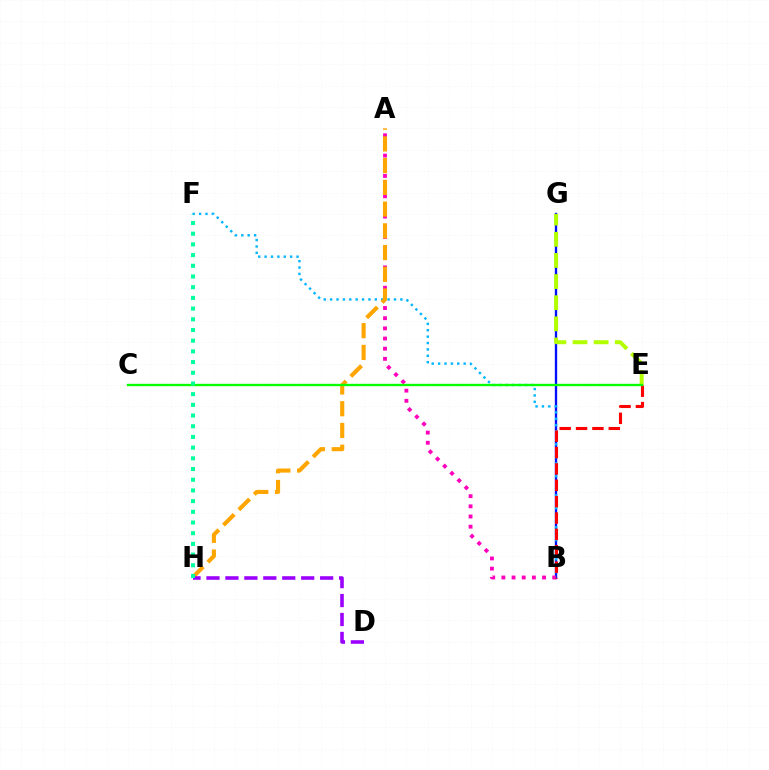{('B', 'G'): [{'color': '#0010ff', 'line_style': 'solid', 'thickness': 1.69}], ('A', 'B'): [{'color': '#ff00bd', 'line_style': 'dotted', 'thickness': 2.76}], ('B', 'F'): [{'color': '#00b5ff', 'line_style': 'dotted', 'thickness': 1.73}], ('A', 'H'): [{'color': '#ffa500', 'line_style': 'dashed', 'thickness': 2.95}], ('B', 'E'): [{'color': '#ff0000', 'line_style': 'dashed', 'thickness': 2.22}], ('E', 'G'): [{'color': '#b3ff00', 'line_style': 'dashed', 'thickness': 2.87}], ('C', 'E'): [{'color': '#08ff00', 'line_style': 'solid', 'thickness': 1.69}], ('D', 'H'): [{'color': '#9b00ff', 'line_style': 'dashed', 'thickness': 2.57}], ('F', 'H'): [{'color': '#00ff9d', 'line_style': 'dotted', 'thickness': 2.91}]}